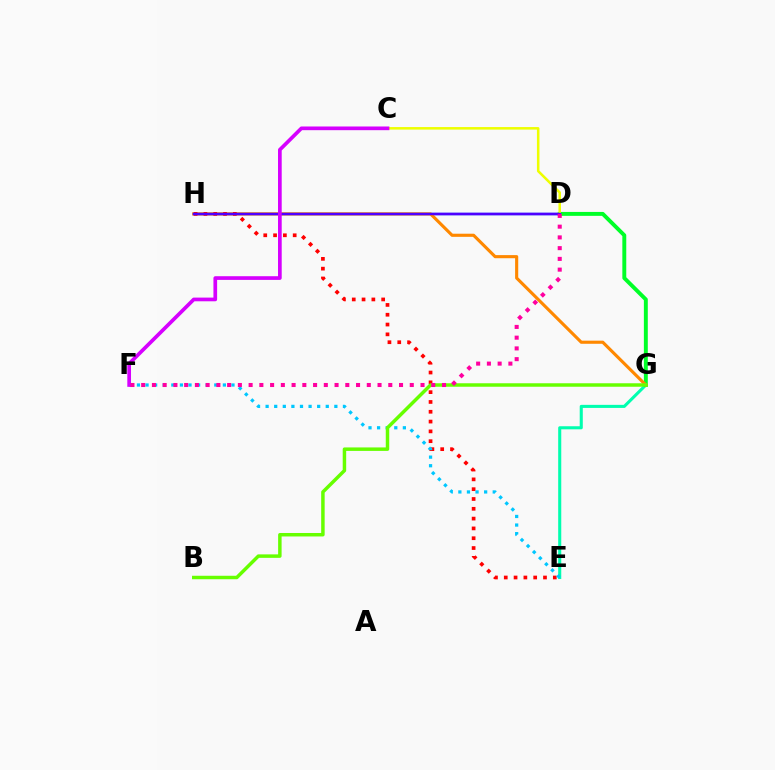{('D', 'H'): [{'color': '#003fff', 'line_style': 'solid', 'thickness': 1.74}, {'color': '#4f00ff', 'line_style': 'solid', 'thickness': 1.76}], ('E', 'G'): [{'color': '#00ffaf', 'line_style': 'solid', 'thickness': 2.21}], ('D', 'G'): [{'color': '#00ff27', 'line_style': 'solid', 'thickness': 2.82}], ('G', 'H'): [{'color': '#ff8800', 'line_style': 'solid', 'thickness': 2.25}], ('C', 'D'): [{'color': '#eeff00', 'line_style': 'solid', 'thickness': 1.83}], ('E', 'H'): [{'color': '#ff0000', 'line_style': 'dotted', 'thickness': 2.67}], ('E', 'F'): [{'color': '#00c7ff', 'line_style': 'dotted', 'thickness': 2.33}], ('B', 'G'): [{'color': '#66ff00', 'line_style': 'solid', 'thickness': 2.5}], ('C', 'F'): [{'color': '#d600ff', 'line_style': 'solid', 'thickness': 2.66}], ('D', 'F'): [{'color': '#ff00a0', 'line_style': 'dotted', 'thickness': 2.92}]}